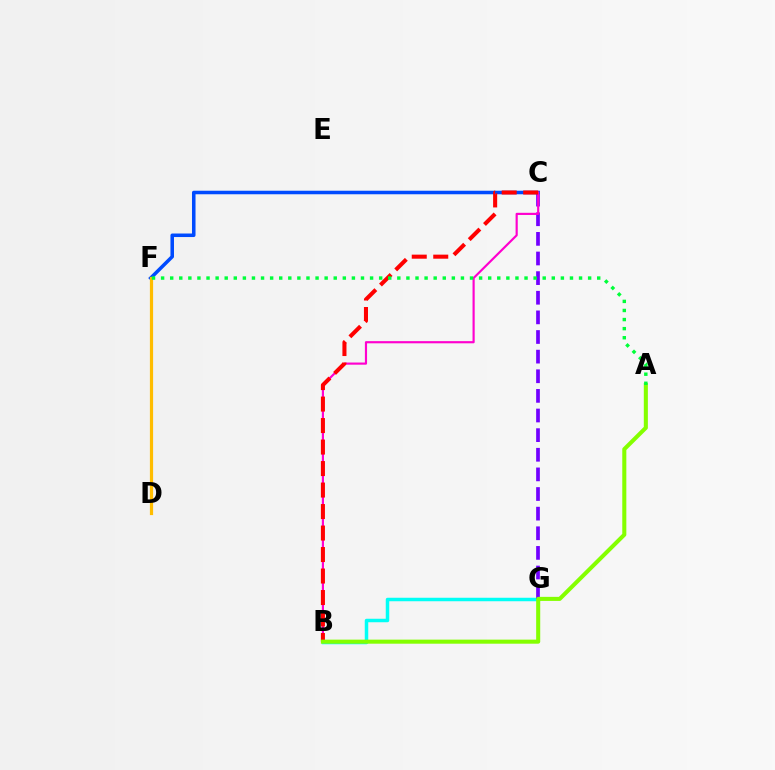{('B', 'G'): [{'color': '#00fff6', 'line_style': 'solid', 'thickness': 2.51}], ('C', 'G'): [{'color': '#7200ff', 'line_style': 'dashed', 'thickness': 2.67}], ('C', 'F'): [{'color': '#004bff', 'line_style': 'solid', 'thickness': 2.54}], ('D', 'F'): [{'color': '#ffbd00', 'line_style': 'solid', 'thickness': 2.31}], ('B', 'C'): [{'color': '#ff00cf', 'line_style': 'solid', 'thickness': 1.56}, {'color': '#ff0000', 'line_style': 'dashed', 'thickness': 2.92}], ('A', 'B'): [{'color': '#84ff00', 'line_style': 'solid', 'thickness': 2.92}], ('A', 'F'): [{'color': '#00ff39', 'line_style': 'dotted', 'thickness': 2.47}]}